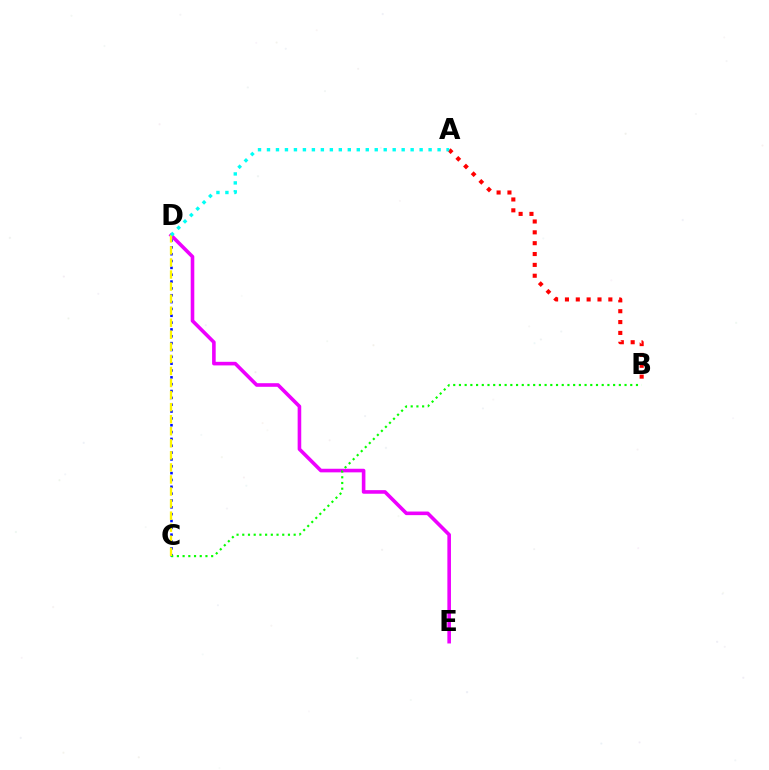{('A', 'B'): [{'color': '#ff0000', 'line_style': 'dotted', 'thickness': 2.95}], ('D', 'E'): [{'color': '#ee00ff', 'line_style': 'solid', 'thickness': 2.59}], ('C', 'D'): [{'color': '#0010ff', 'line_style': 'dotted', 'thickness': 1.86}, {'color': '#fcf500', 'line_style': 'dashed', 'thickness': 1.64}], ('B', 'C'): [{'color': '#08ff00', 'line_style': 'dotted', 'thickness': 1.55}], ('A', 'D'): [{'color': '#00fff6', 'line_style': 'dotted', 'thickness': 2.44}]}